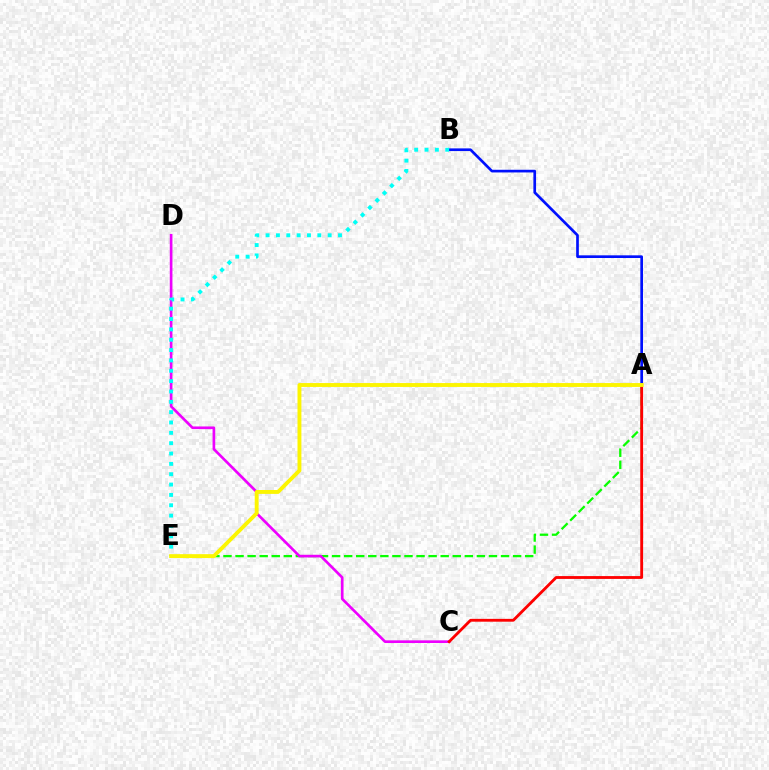{('A', 'E'): [{'color': '#08ff00', 'line_style': 'dashed', 'thickness': 1.64}, {'color': '#fcf500', 'line_style': 'solid', 'thickness': 2.8}], ('C', 'D'): [{'color': '#ee00ff', 'line_style': 'solid', 'thickness': 1.91}], ('A', 'B'): [{'color': '#0010ff', 'line_style': 'solid', 'thickness': 1.93}], ('B', 'E'): [{'color': '#00fff6', 'line_style': 'dotted', 'thickness': 2.81}], ('A', 'C'): [{'color': '#ff0000', 'line_style': 'solid', 'thickness': 2.04}]}